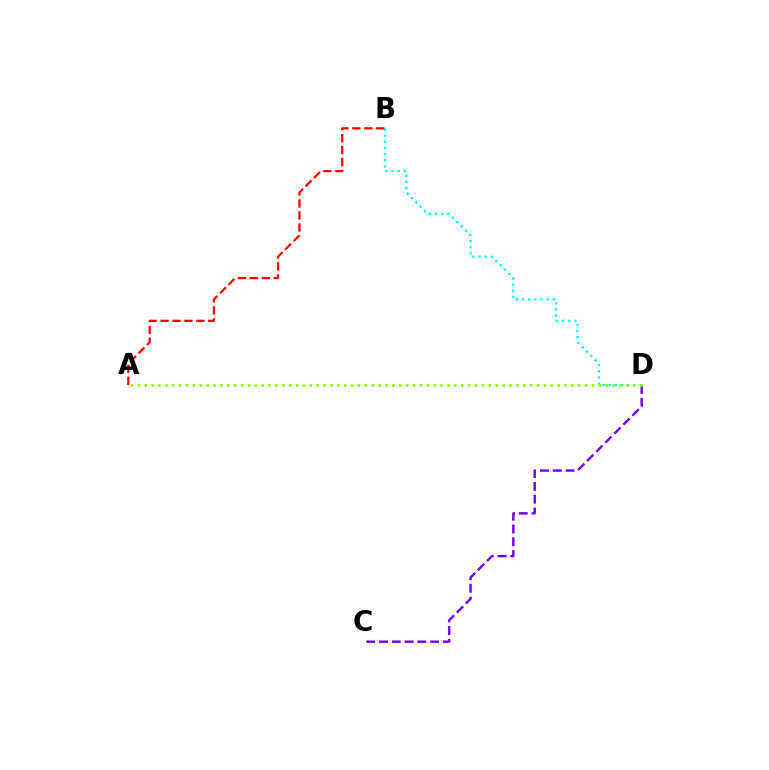{('B', 'D'): [{'color': '#00fff6', 'line_style': 'dotted', 'thickness': 1.67}], ('A', 'B'): [{'color': '#ff0000', 'line_style': 'dashed', 'thickness': 1.62}], ('C', 'D'): [{'color': '#7200ff', 'line_style': 'dashed', 'thickness': 1.74}], ('A', 'D'): [{'color': '#84ff00', 'line_style': 'dotted', 'thickness': 1.87}]}